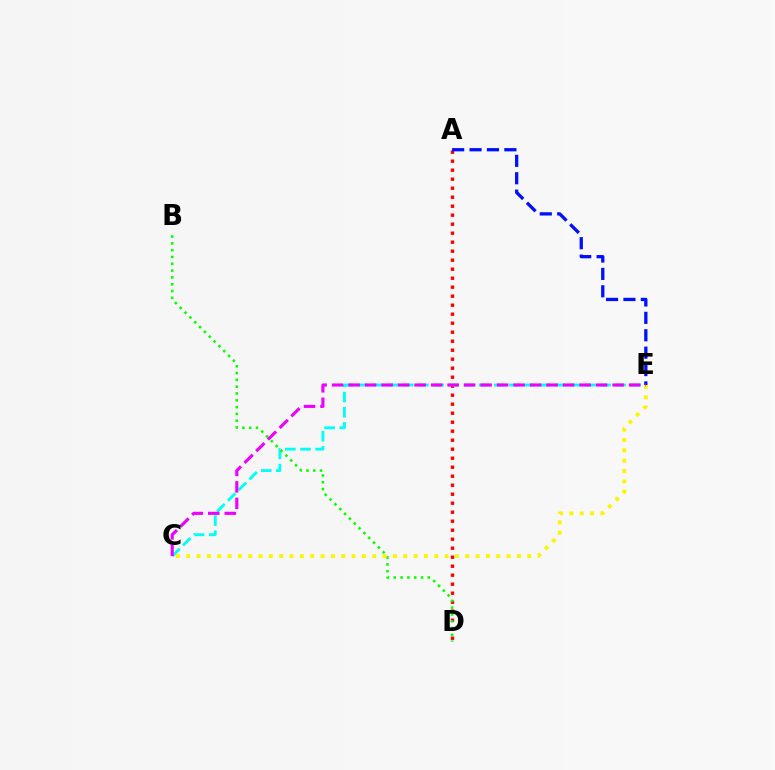{('A', 'D'): [{'color': '#ff0000', 'line_style': 'dotted', 'thickness': 2.45}], ('C', 'E'): [{'color': '#00fff6', 'line_style': 'dashed', 'thickness': 2.06}, {'color': '#fcf500', 'line_style': 'dotted', 'thickness': 2.81}, {'color': '#ee00ff', 'line_style': 'dashed', 'thickness': 2.24}], ('A', 'E'): [{'color': '#0010ff', 'line_style': 'dashed', 'thickness': 2.36}], ('B', 'D'): [{'color': '#08ff00', 'line_style': 'dotted', 'thickness': 1.85}]}